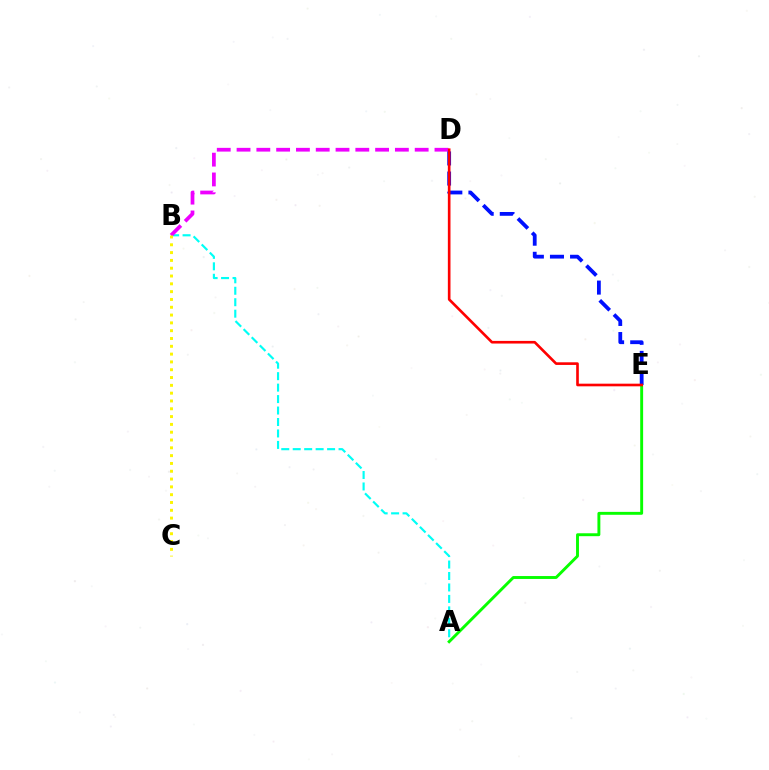{('A', 'B'): [{'color': '#00fff6', 'line_style': 'dashed', 'thickness': 1.56}], ('A', 'E'): [{'color': '#08ff00', 'line_style': 'solid', 'thickness': 2.1}], ('B', 'D'): [{'color': '#ee00ff', 'line_style': 'dashed', 'thickness': 2.69}], ('D', 'E'): [{'color': '#0010ff', 'line_style': 'dashed', 'thickness': 2.73}, {'color': '#ff0000', 'line_style': 'solid', 'thickness': 1.9}], ('B', 'C'): [{'color': '#fcf500', 'line_style': 'dotted', 'thickness': 2.12}]}